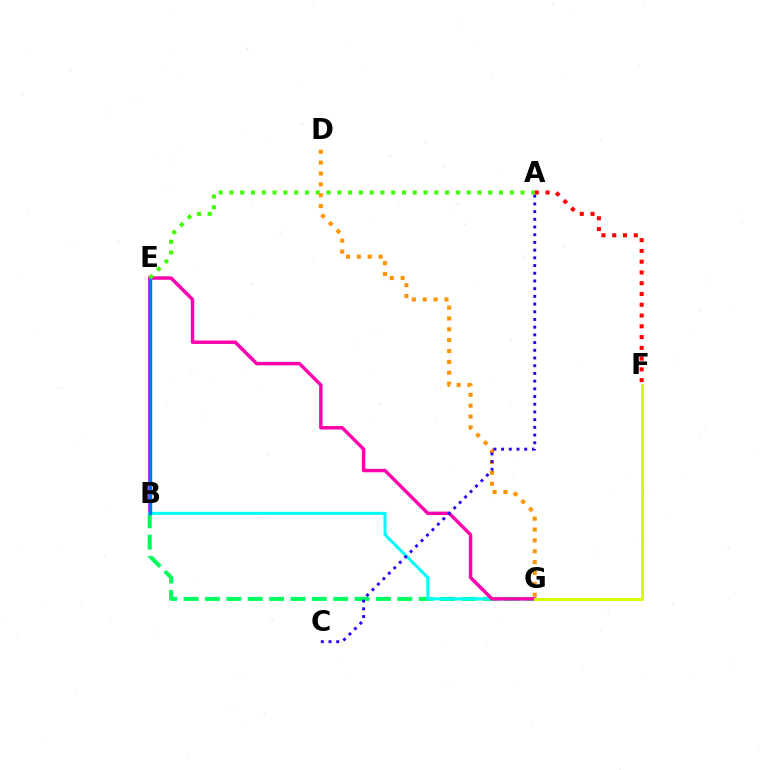{('B', 'G'): [{'color': '#00ff5c', 'line_style': 'dashed', 'thickness': 2.9}, {'color': '#00fff6', 'line_style': 'solid', 'thickness': 2.18}], ('B', 'E'): [{'color': '#b900ff', 'line_style': 'solid', 'thickness': 2.57}, {'color': '#0074ff', 'line_style': 'solid', 'thickness': 2.45}], ('E', 'G'): [{'color': '#ff00ac', 'line_style': 'solid', 'thickness': 2.47}], ('A', 'E'): [{'color': '#3dff00', 'line_style': 'dotted', 'thickness': 2.93}], ('D', 'G'): [{'color': '#ff9400', 'line_style': 'dotted', 'thickness': 2.95}], ('A', 'F'): [{'color': '#ff0000', 'line_style': 'dotted', 'thickness': 2.93}], ('A', 'C'): [{'color': '#2500ff', 'line_style': 'dotted', 'thickness': 2.09}], ('F', 'G'): [{'color': '#d1ff00', 'line_style': 'solid', 'thickness': 2.15}]}